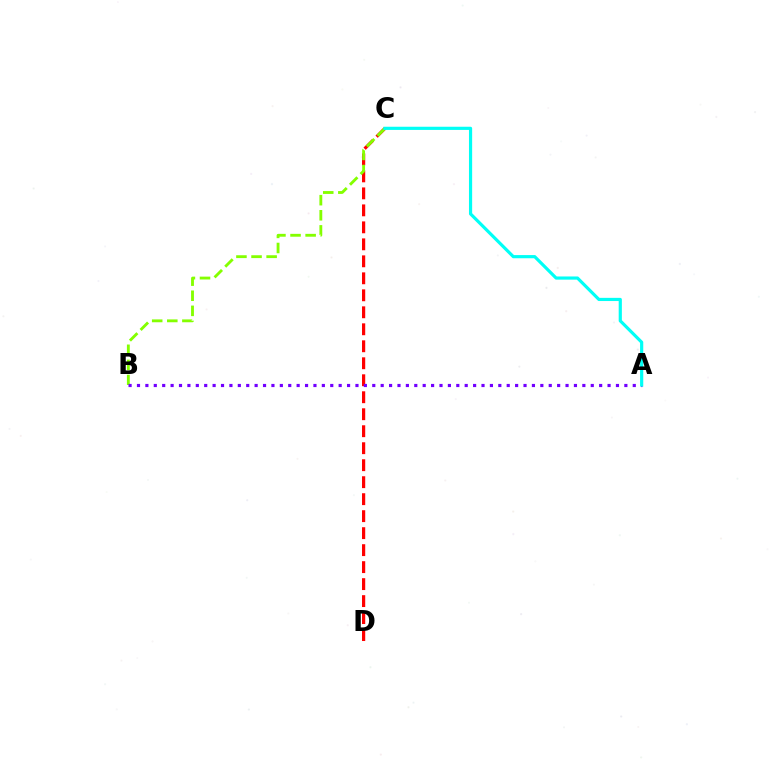{('C', 'D'): [{'color': '#ff0000', 'line_style': 'dashed', 'thickness': 2.31}], ('B', 'C'): [{'color': '#84ff00', 'line_style': 'dashed', 'thickness': 2.05}], ('A', 'B'): [{'color': '#7200ff', 'line_style': 'dotted', 'thickness': 2.28}], ('A', 'C'): [{'color': '#00fff6', 'line_style': 'solid', 'thickness': 2.29}]}